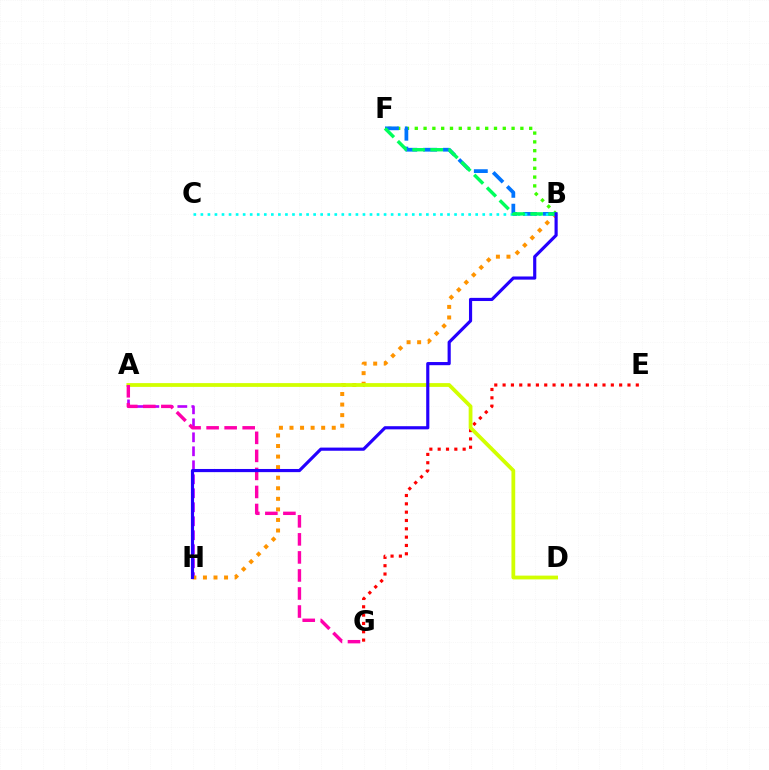{('A', 'H'): [{'color': '#b900ff', 'line_style': 'dashed', 'thickness': 1.9}], ('E', 'G'): [{'color': '#ff0000', 'line_style': 'dotted', 'thickness': 2.26}], ('B', 'H'): [{'color': '#ff9400', 'line_style': 'dotted', 'thickness': 2.87}, {'color': '#2500ff', 'line_style': 'solid', 'thickness': 2.27}], ('B', 'F'): [{'color': '#3dff00', 'line_style': 'dotted', 'thickness': 2.39}, {'color': '#0074ff', 'line_style': 'dashed', 'thickness': 2.7}, {'color': '#00ff5c', 'line_style': 'dashed', 'thickness': 2.46}], ('A', 'D'): [{'color': '#d1ff00', 'line_style': 'solid', 'thickness': 2.72}], ('B', 'C'): [{'color': '#00fff6', 'line_style': 'dotted', 'thickness': 1.91}], ('A', 'G'): [{'color': '#ff00ac', 'line_style': 'dashed', 'thickness': 2.45}]}